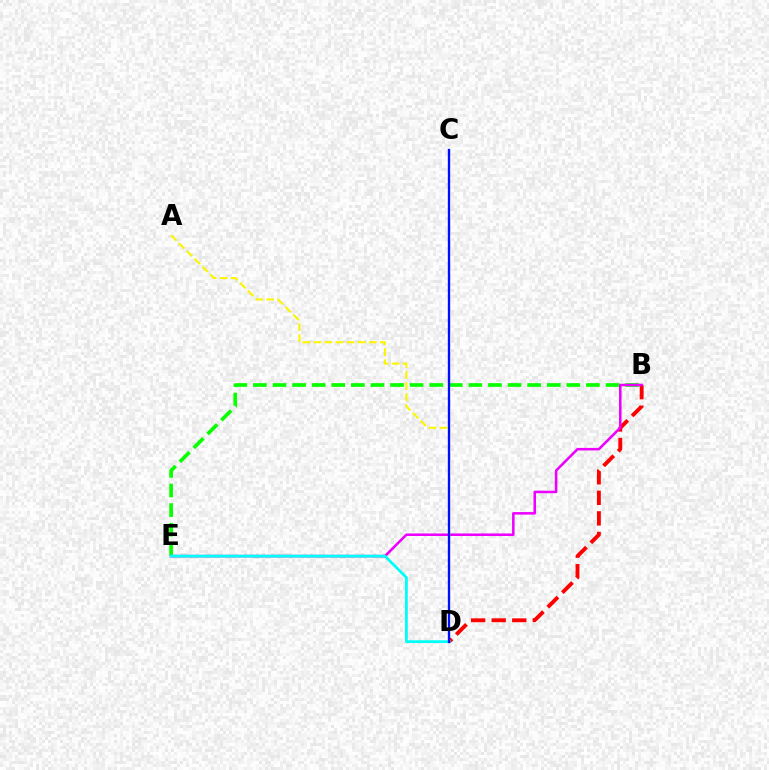{('B', 'E'): [{'color': '#08ff00', 'line_style': 'dashed', 'thickness': 2.66}, {'color': '#ee00ff', 'line_style': 'solid', 'thickness': 1.83}], ('B', 'D'): [{'color': '#ff0000', 'line_style': 'dashed', 'thickness': 2.79}], ('A', 'D'): [{'color': '#fcf500', 'line_style': 'dashed', 'thickness': 1.5}], ('D', 'E'): [{'color': '#00fff6', 'line_style': 'solid', 'thickness': 2.01}], ('C', 'D'): [{'color': '#0010ff', 'line_style': 'solid', 'thickness': 1.68}]}